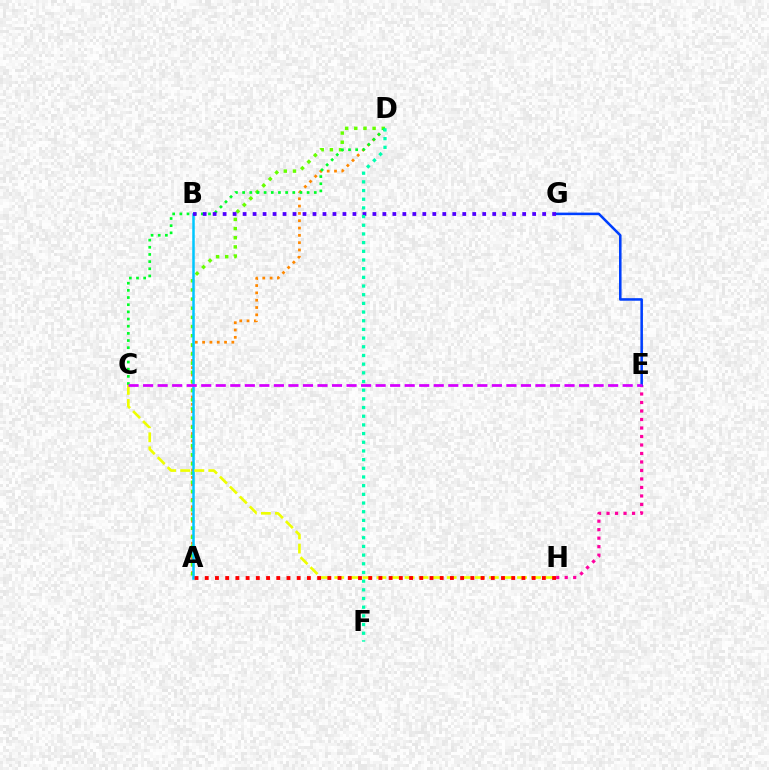{('A', 'D'): [{'color': '#ff8800', 'line_style': 'dotted', 'thickness': 1.99}, {'color': '#66ff00', 'line_style': 'dotted', 'thickness': 2.49}], ('E', 'H'): [{'color': '#ff00a0', 'line_style': 'dotted', 'thickness': 2.31}], ('A', 'B'): [{'color': '#00c7ff', 'line_style': 'solid', 'thickness': 1.8}], ('C', 'D'): [{'color': '#00ff27', 'line_style': 'dotted', 'thickness': 1.95}], ('C', 'H'): [{'color': '#eeff00', 'line_style': 'dashed', 'thickness': 1.91}], ('A', 'H'): [{'color': '#ff0000', 'line_style': 'dotted', 'thickness': 2.78}], ('E', 'G'): [{'color': '#003fff', 'line_style': 'solid', 'thickness': 1.84}], ('B', 'G'): [{'color': '#4f00ff', 'line_style': 'dotted', 'thickness': 2.71}], ('D', 'F'): [{'color': '#00ffaf', 'line_style': 'dotted', 'thickness': 2.36}], ('C', 'E'): [{'color': '#d600ff', 'line_style': 'dashed', 'thickness': 1.97}]}